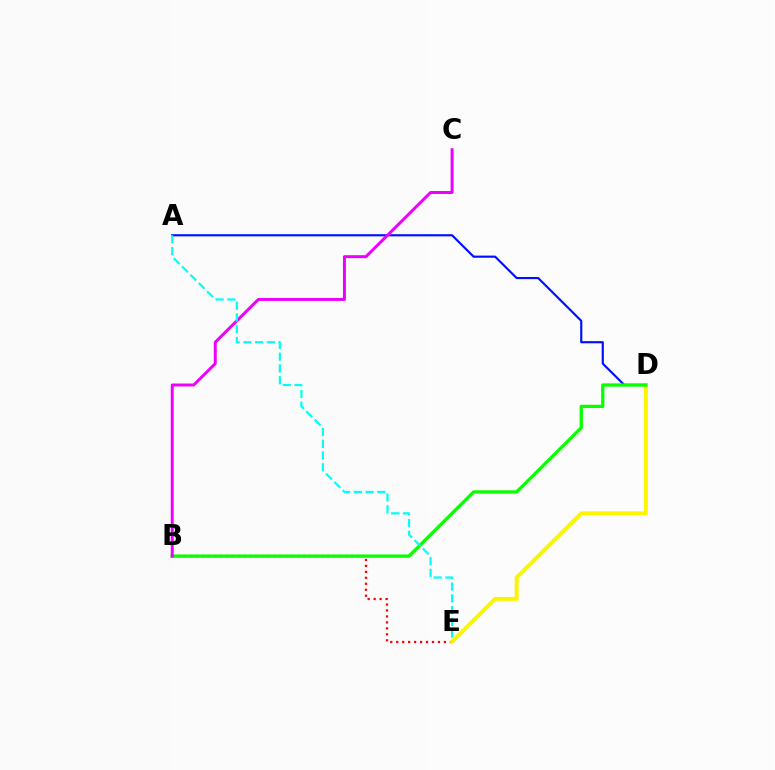{('A', 'D'): [{'color': '#0010ff', 'line_style': 'solid', 'thickness': 1.55}], ('B', 'E'): [{'color': '#ff0000', 'line_style': 'dotted', 'thickness': 1.62}], ('D', 'E'): [{'color': '#fcf500', 'line_style': 'solid', 'thickness': 2.84}], ('B', 'D'): [{'color': '#08ff00', 'line_style': 'solid', 'thickness': 2.37}], ('B', 'C'): [{'color': '#ee00ff', 'line_style': 'solid', 'thickness': 2.13}], ('A', 'E'): [{'color': '#00fff6', 'line_style': 'dashed', 'thickness': 1.6}]}